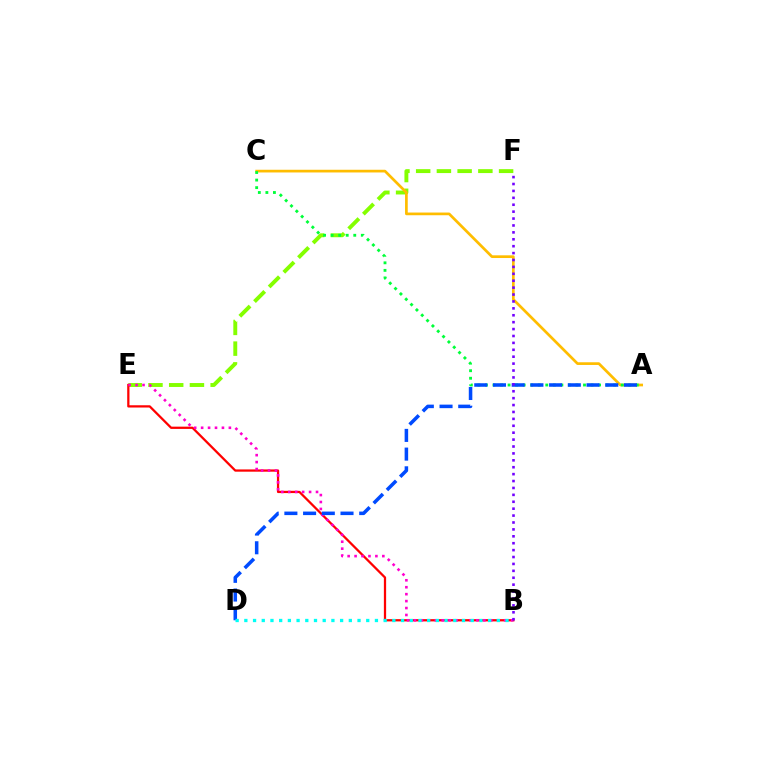{('E', 'F'): [{'color': '#84ff00', 'line_style': 'dashed', 'thickness': 2.82}], ('B', 'E'): [{'color': '#ff0000', 'line_style': 'solid', 'thickness': 1.63}, {'color': '#ff00cf', 'line_style': 'dotted', 'thickness': 1.89}], ('A', 'C'): [{'color': '#ffbd00', 'line_style': 'solid', 'thickness': 1.94}, {'color': '#00ff39', 'line_style': 'dotted', 'thickness': 2.05}], ('A', 'D'): [{'color': '#004bff', 'line_style': 'dashed', 'thickness': 2.54}], ('B', 'F'): [{'color': '#7200ff', 'line_style': 'dotted', 'thickness': 1.88}], ('B', 'D'): [{'color': '#00fff6', 'line_style': 'dotted', 'thickness': 2.37}]}